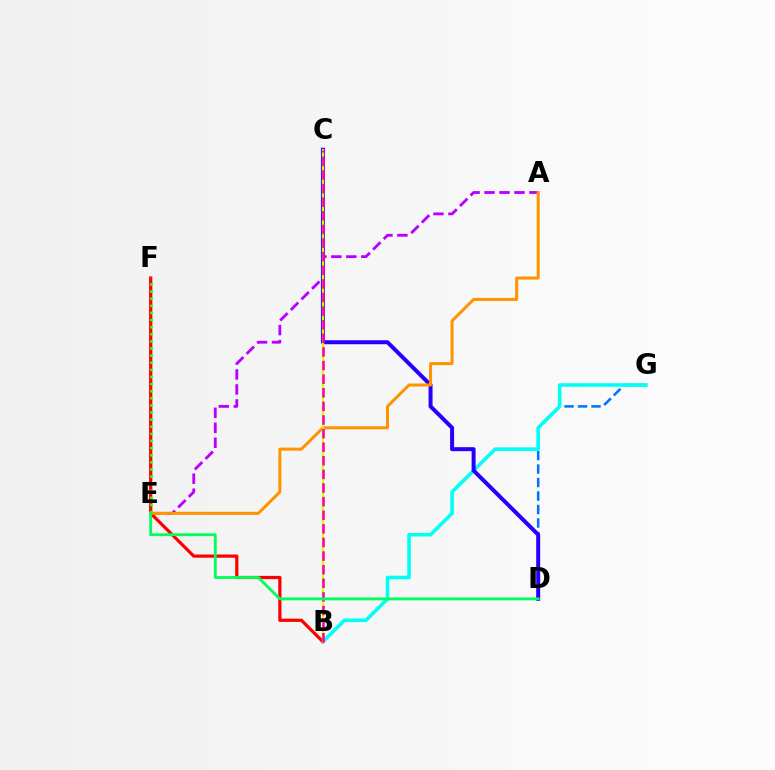{('A', 'E'): [{'color': '#b900ff', 'line_style': 'dashed', 'thickness': 2.03}, {'color': '#ff9400', 'line_style': 'solid', 'thickness': 2.18}], ('D', 'G'): [{'color': '#0074ff', 'line_style': 'dashed', 'thickness': 1.83}], ('B', 'G'): [{'color': '#00fff6', 'line_style': 'solid', 'thickness': 2.57}], ('C', 'D'): [{'color': '#2500ff', 'line_style': 'solid', 'thickness': 2.87}], ('B', 'F'): [{'color': '#ff0000', 'line_style': 'solid', 'thickness': 2.32}], ('E', 'F'): [{'color': '#3dff00', 'line_style': 'dotted', 'thickness': 1.93}], ('B', 'C'): [{'color': '#d1ff00', 'line_style': 'solid', 'thickness': 1.62}, {'color': '#ff00ac', 'line_style': 'dashed', 'thickness': 1.85}], ('D', 'E'): [{'color': '#00ff5c', 'line_style': 'solid', 'thickness': 2.05}]}